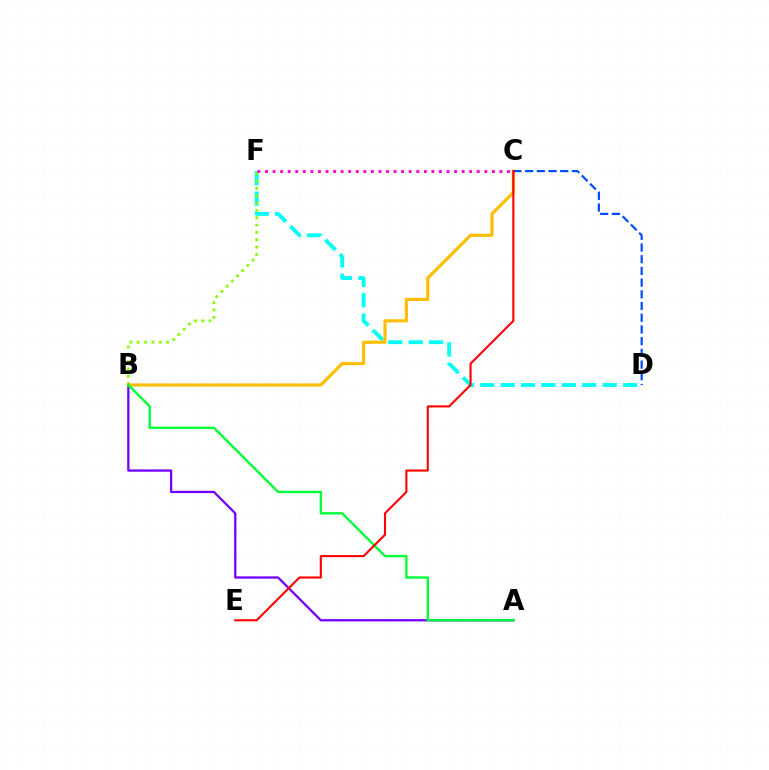{('D', 'F'): [{'color': '#00fff6', 'line_style': 'dashed', 'thickness': 2.77}], ('B', 'F'): [{'color': '#84ff00', 'line_style': 'dotted', 'thickness': 1.99}], ('A', 'B'): [{'color': '#7200ff', 'line_style': 'solid', 'thickness': 1.64}, {'color': '#00ff39', 'line_style': 'solid', 'thickness': 1.71}], ('B', 'C'): [{'color': '#ffbd00', 'line_style': 'solid', 'thickness': 2.27}], ('C', 'D'): [{'color': '#004bff', 'line_style': 'dashed', 'thickness': 1.59}], ('C', 'E'): [{'color': '#ff0000', 'line_style': 'solid', 'thickness': 1.52}], ('C', 'F'): [{'color': '#ff00cf', 'line_style': 'dotted', 'thickness': 2.05}]}